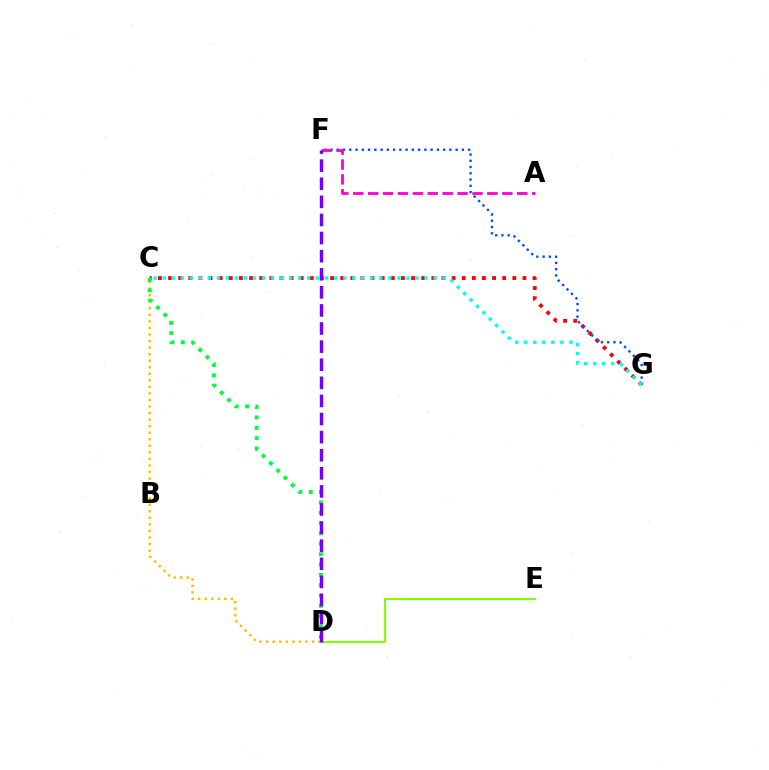{('C', 'D'): [{'color': '#ffbd00', 'line_style': 'dotted', 'thickness': 1.78}, {'color': '#00ff39', 'line_style': 'dotted', 'thickness': 2.81}], ('D', 'E'): [{'color': '#84ff00', 'line_style': 'solid', 'thickness': 1.55}], ('C', 'G'): [{'color': '#ff0000', 'line_style': 'dotted', 'thickness': 2.75}, {'color': '#00fff6', 'line_style': 'dotted', 'thickness': 2.45}], ('F', 'G'): [{'color': '#004bff', 'line_style': 'dotted', 'thickness': 1.7}], ('A', 'F'): [{'color': '#ff00cf', 'line_style': 'dashed', 'thickness': 2.03}], ('D', 'F'): [{'color': '#7200ff', 'line_style': 'dashed', 'thickness': 2.46}]}